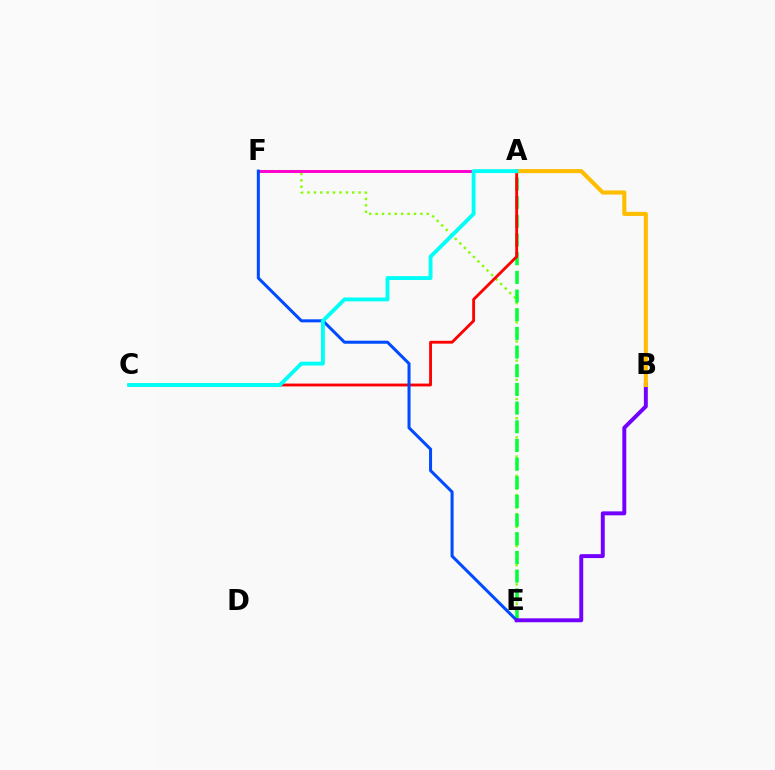{('E', 'F'): [{'color': '#84ff00', 'line_style': 'dotted', 'thickness': 1.74}, {'color': '#004bff', 'line_style': 'solid', 'thickness': 2.18}], ('A', 'E'): [{'color': '#00ff39', 'line_style': 'dashed', 'thickness': 2.54}], ('A', 'C'): [{'color': '#ff0000', 'line_style': 'solid', 'thickness': 2.05}, {'color': '#00fff6', 'line_style': 'solid', 'thickness': 2.79}], ('A', 'F'): [{'color': '#ff00cf', 'line_style': 'solid', 'thickness': 2.11}], ('B', 'E'): [{'color': '#7200ff', 'line_style': 'solid', 'thickness': 2.83}], ('A', 'B'): [{'color': '#ffbd00', 'line_style': 'solid', 'thickness': 2.95}]}